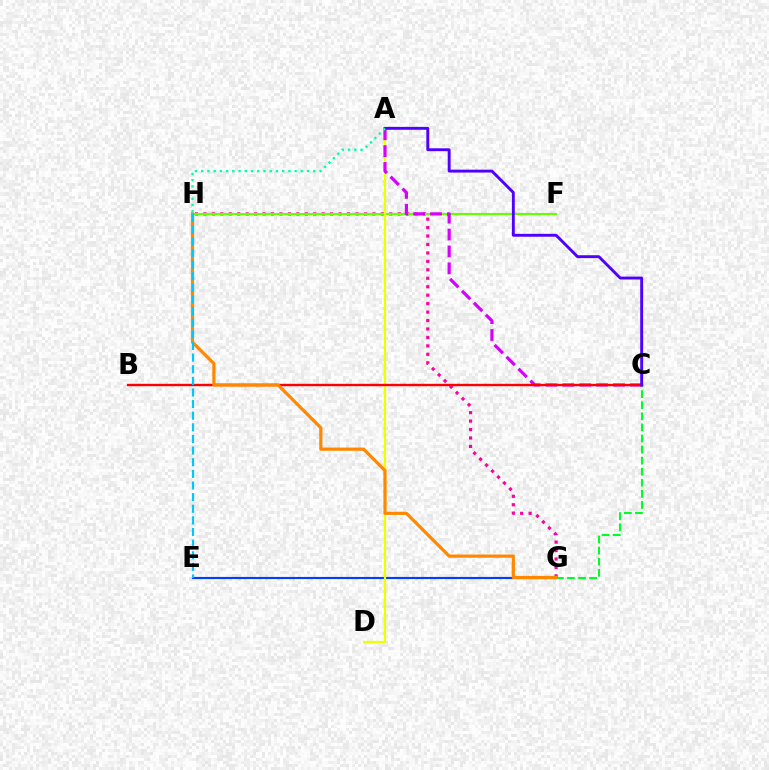{('G', 'H'): [{'color': '#ff00a0', 'line_style': 'dotted', 'thickness': 2.3}, {'color': '#ff8800', 'line_style': 'solid', 'thickness': 2.3}], ('F', 'H'): [{'color': '#66ff00', 'line_style': 'solid', 'thickness': 1.52}], ('E', 'G'): [{'color': '#003fff', 'line_style': 'solid', 'thickness': 1.55}], ('C', 'G'): [{'color': '#00ff27', 'line_style': 'dashed', 'thickness': 1.51}], ('A', 'D'): [{'color': '#eeff00', 'line_style': 'solid', 'thickness': 1.63}], ('A', 'C'): [{'color': '#d600ff', 'line_style': 'dashed', 'thickness': 2.29}, {'color': '#4f00ff', 'line_style': 'solid', 'thickness': 2.08}], ('B', 'C'): [{'color': '#ff0000', 'line_style': 'solid', 'thickness': 1.72}], ('E', 'H'): [{'color': '#00c7ff', 'line_style': 'dashed', 'thickness': 1.58}], ('A', 'H'): [{'color': '#00ffaf', 'line_style': 'dotted', 'thickness': 1.69}]}